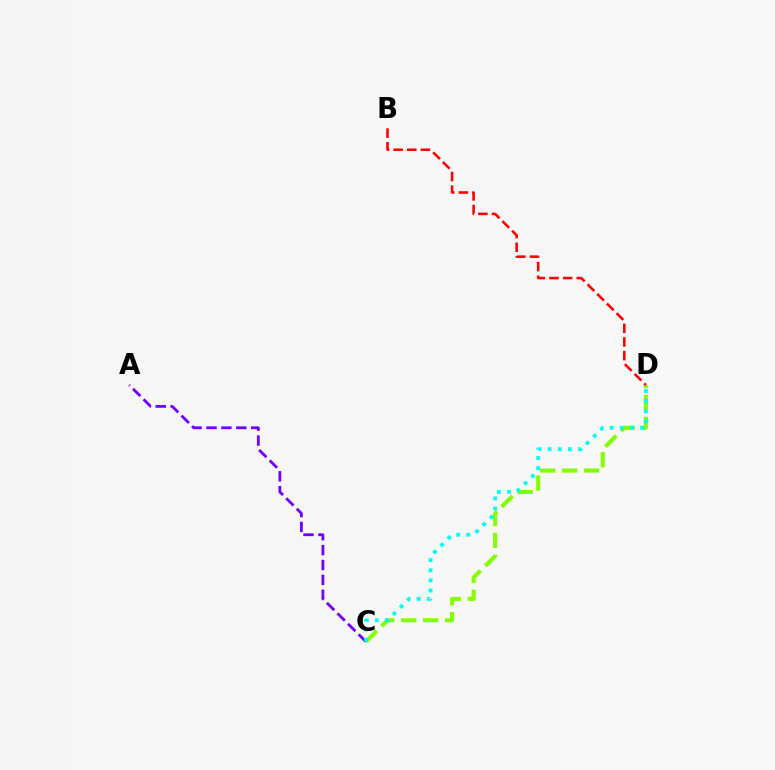{('C', 'D'): [{'color': '#84ff00', 'line_style': 'dashed', 'thickness': 2.98}, {'color': '#00fff6', 'line_style': 'dotted', 'thickness': 2.75}], ('A', 'C'): [{'color': '#7200ff', 'line_style': 'dashed', 'thickness': 2.02}], ('B', 'D'): [{'color': '#ff0000', 'line_style': 'dashed', 'thickness': 1.85}]}